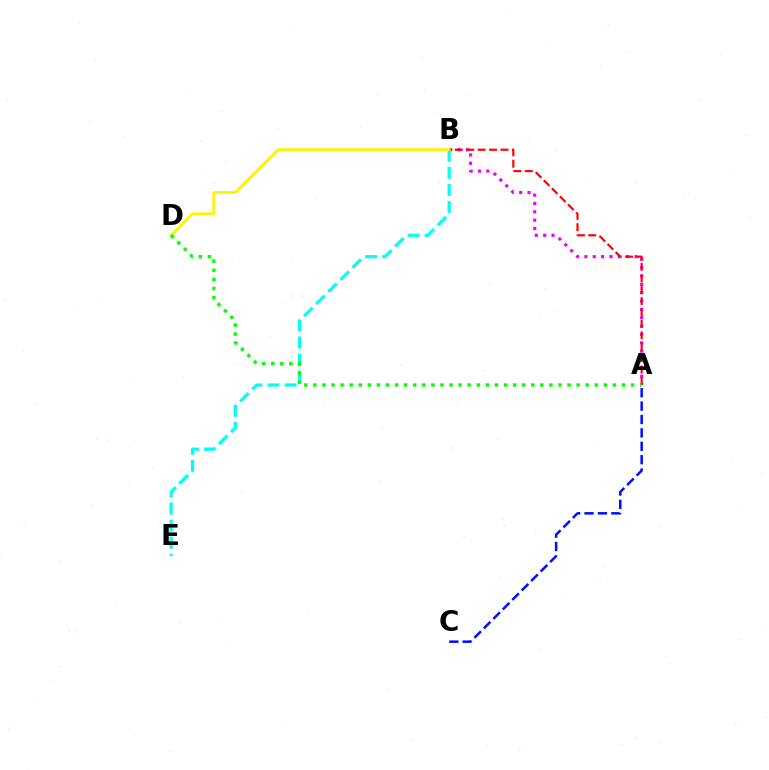{('B', 'E'): [{'color': '#00fff6', 'line_style': 'dashed', 'thickness': 2.33}], ('A', 'C'): [{'color': '#0010ff', 'line_style': 'dashed', 'thickness': 1.82}], ('A', 'B'): [{'color': '#ee00ff', 'line_style': 'dotted', 'thickness': 2.27}, {'color': '#ff0000', 'line_style': 'dashed', 'thickness': 1.55}], ('B', 'D'): [{'color': '#fcf500', 'line_style': 'solid', 'thickness': 2.09}], ('A', 'D'): [{'color': '#08ff00', 'line_style': 'dotted', 'thickness': 2.47}]}